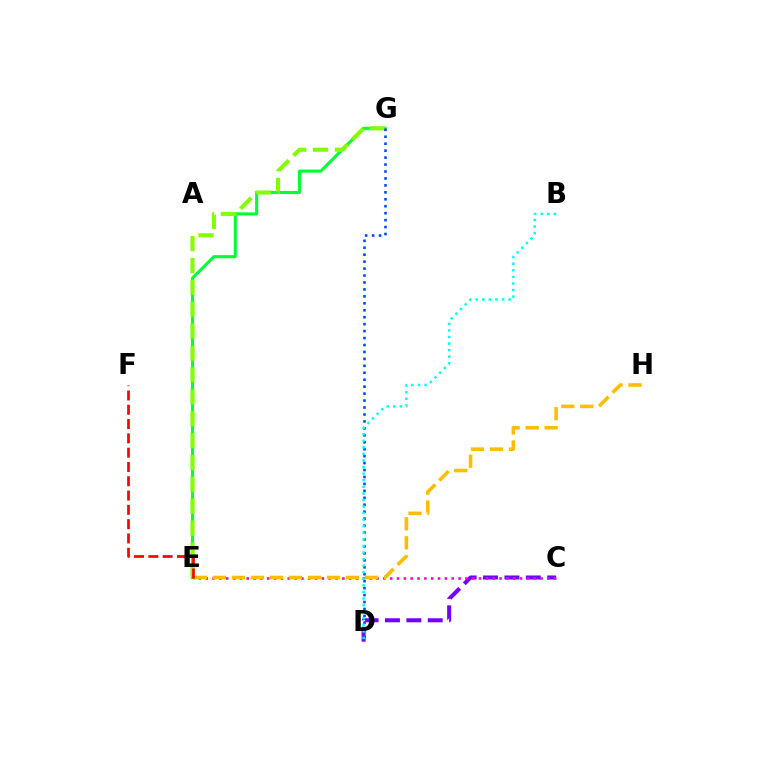{('E', 'G'): [{'color': '#00ff39', 'line_style': 'solid', 'thickness': 2.21}, {'color': '#84ff00', 'line_style': 'dashed', 'thickness': 2.97}], ('C', 'D'): [{'color': '#7200ff', 'line_style': 'dashed', 'thickness': 2.91}], ('D', 'G'): [{'color': '#004bff', 'line_style': 'dotted', 'thickness': 1.89}], ('C', 'E'): [{'color': '#ff00cf', 'line_style': 'dotted', 'thickness': 1.86}], ('E', 'H'): [{'color': '#ffbd00', 'line_style': 'dashed', 'thickness': 2.58}], ('B', 'D'): [{'color': '#00fff6', 'line_style': 'dotted', 'thickness': 1.79}], ('E', 'F'): [{'color': '#ff0000', 'line_style': 'dashed', 'thickness': 1.94}]}